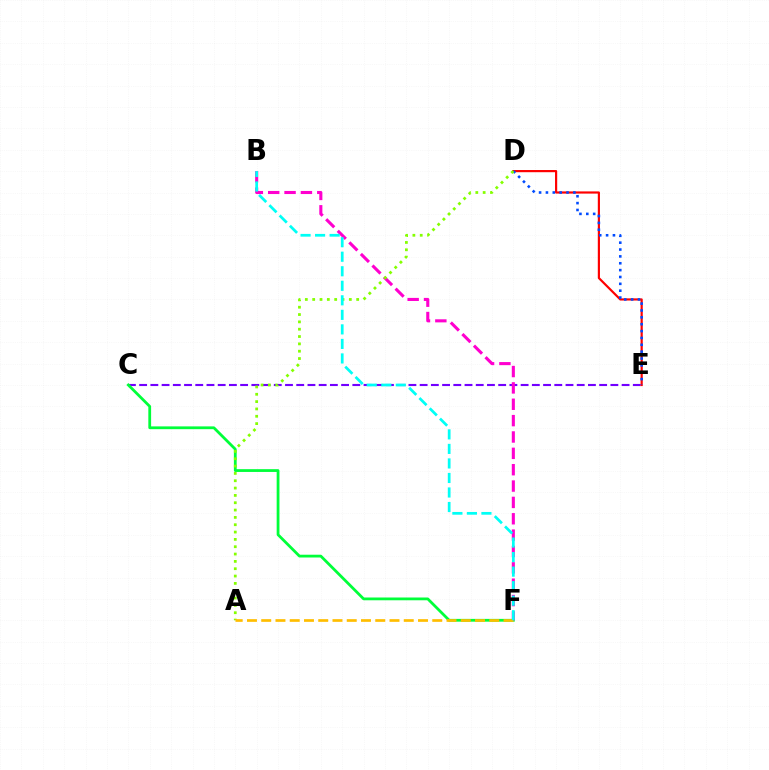{('C', 'E'): [{'color': '#7200ff', 'line_style': 'dashed', 'thickness': 1.52}], ('D', 'E'): [{'color': '#ff0000', 'line_style': 'solid', 'thickness': 1.57}, {'color': '#004bff', 'line_style': 'dotted', 'thickness': 1.86}], ('C', 'F'): [{'color': '#00ff39', 'line_style': 'solid', 'thickness': 2.0}], ('B', 'F'): [{'color': '#ff00cf', 'line_style': 'dashed', 'thickness': 2.22}, {'color': '#00fff6', 'line_style': 'dashed', 'thickness': 1.97}], ('A', 'D'): [{'color': '#84ff00', 'line_style': 'dotted', 'thickness': 1.99}], ('A', 'F'): [{'color': '#ffbd00', 'line_style': 'dashed', 'thickness': 1.94}]}